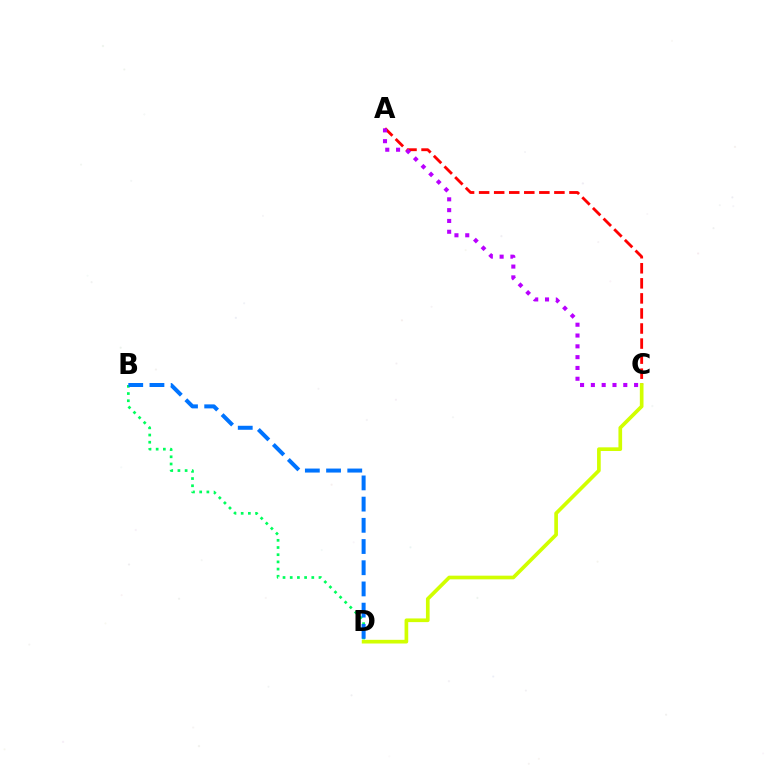{('A', 'C'): [{'color': '#ff0000', 'line_style': 'dashed', 'thickness': 2.05}, {'color': '#b900ff', 'line_style': 'dotted', 'thickness': 2.94}], ('B', 'D'): [{'color': '#00ff5c', 'line_style': 'dotted', 'thickness': 1.95}, {'color': '#0074ff', 'line_style': 'dashed', 'thickness': 2.88}], ('C', 'D'): [{'color': '#d1ff00', 'line_style': 'solid', 'thickness': 2.65}]}